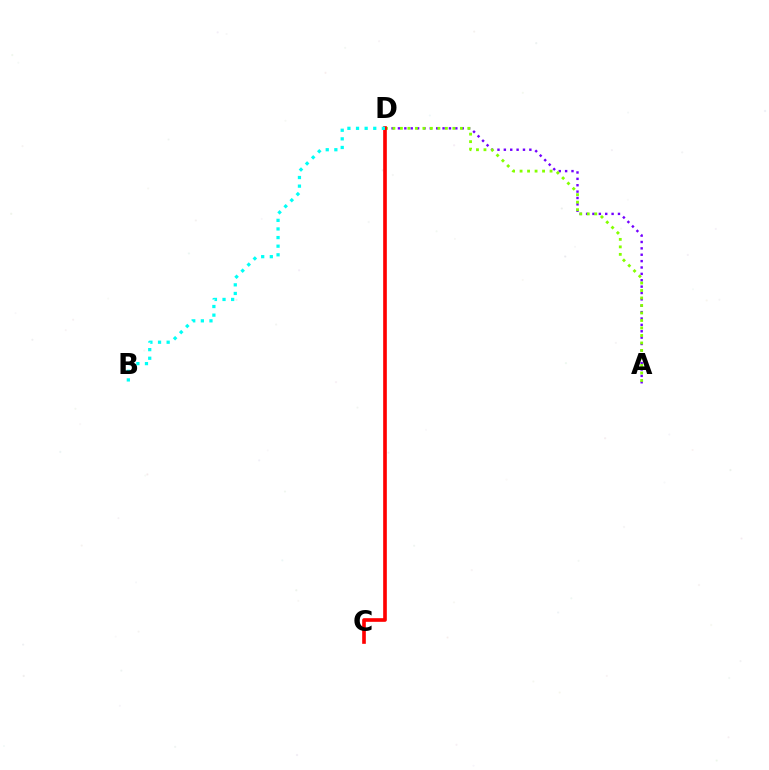{('A', 'D'): [{'color': '#7200ff', 'line_style': 'dotted', 'thickness': 1.73}, {'color': '#84ff00', 'line_style': 'dotted', 'thickness': 2.04}], ('C', 'D'): [{'color': '#ff0000', 'line_style': 'solid', 'thickness': 2.63}], ('B', 'D'): [{'color': '#00fff6', 'line_style': 'dotted', 'thickness': 2.34}]}